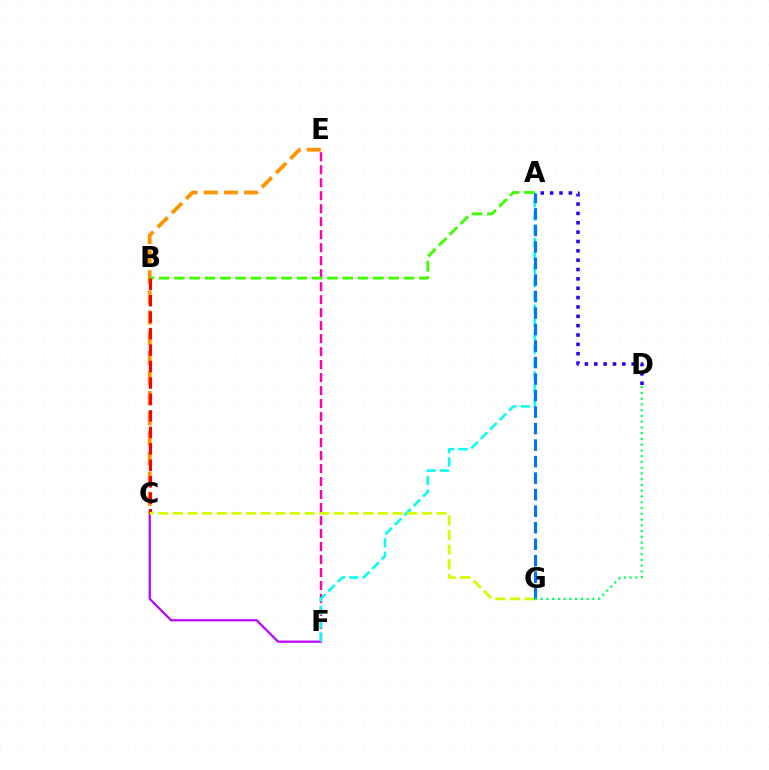{('C', 'F'): [{'color': '#b900ff', 'line_style': 'solid', 'thickness': 1.58}], ('C', 'E'): [{'color': '#ff9400', 'line_style': 'dashed', 'thickness': 2.73}], ('E', 'F'): [{'color': '#ff00ac', 'line_style': 'dashed', 'thickness': 1.77}], ('A', 'F'): [{'color': '#00fff6', 'line_style': 'dashed', 'thickness': 1.81}], ('A', 'D'): [{'color': '#2500ff', 'line_style': 'dotted', 'thickness': 2.54}], ('A', 'B'): [{'color': '#3dff00', 'line_style': 'dashed', 'thickness': 2.08}], ('B', 'C'): [{'color': '#ff0000', 'line_style': 'dashed', 'thickness': 2.24}], ('C', 'G'): [{'color': '#d1ff00', 'line_style': 'dashed', 'thickness': 1.99}], ('A', 'G'): [{'color': '#0074ff', 'line_style': 'dashed', 'thickness': 2.24}], ('D', 'G'): [{'color': '#00ff5c', 'line_style': 'dotted', 'thickness': 1.56}]}